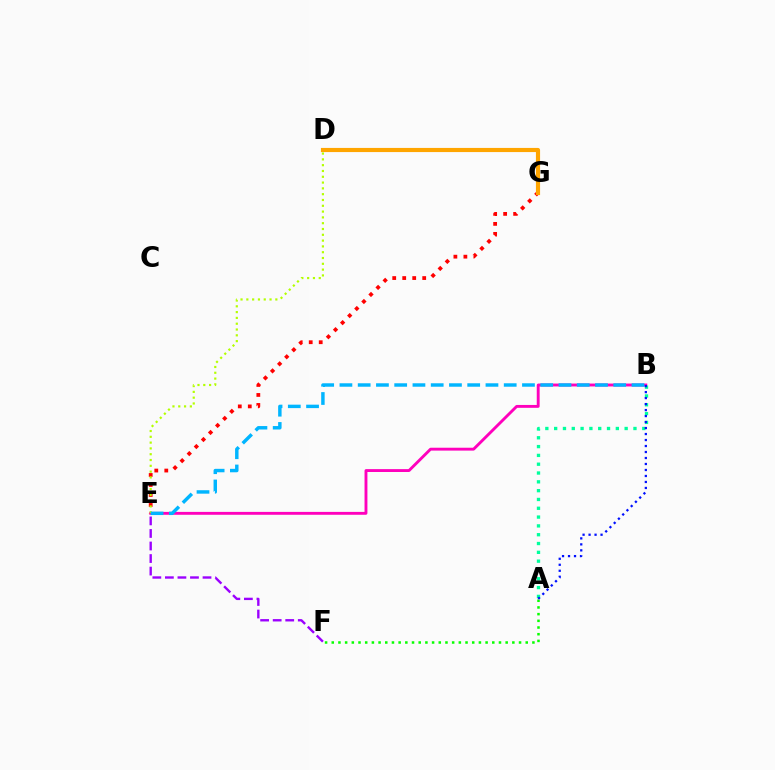{('B', 'E'): [{'color': '#ff00bd', 'line_style': 'solid', 'thickness': 2.07}, {'color': '#00b5ff', 'line_style': 'dashed', 'thickness': 2.48}], ('A', 'F'): [{'color': '#08ff00', 'line_style': 'dotted', 'thickness': 1.82}], ('E', 'G'): [{'color': '#ff0000', 'line_style': 'dotted', 'thickness': 2.72}], ('D', 'G'): [{'color': '#ffa500', 'line_style': 'solid', 'thickness': 2.99}], ('A', 'B'): [{'color': '#00ff9d', 'line_style': 'dotted', 'thickness': 2.39}, {'color': '#0010ff', 'line_style': 'dotted', 'thickness': 1.63}], ('D', 'E'): [{'color': '#b3ff00', 'line_style': 'dotted', 'thickness': 1.58}], ('E', 'F'): [{'color': '#9b00ff', 'line_style': 'dashed', 'thickness': 1.7}]}